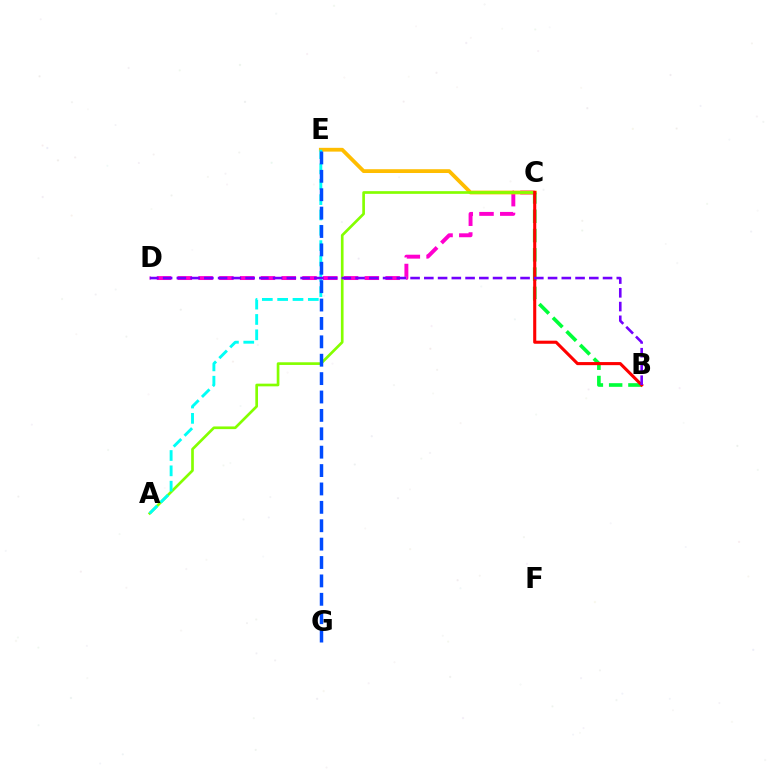{('C', 'D'): [{'color': '#ff00cf', 'line_style': 'dashed', 'thickness': 2.82}], ('C', 'E'): [{'color': '#ffbd00', 'line_style': 'solid', 'thickness': 2.73}], ('A', 'C'): [{'color': '#84ff00', 'line_style': 'solid', 'thickness': 1.93}], ('A', 'E'): [{'color': '#00fff6', 'line_style': 'dashed', 'thickness': 2.08}], ('E', 'G'): [{'color': '#004bff', 'line_style': 'dashed', 'thickness': 2.5}], ('B', 'C'): [{'color': '#00ff39', 'line_style': 'dashed', 'thickness': 2.62}, {'color': '#ff0000', 'line_style': 'solid', 'thickness': 2.22}], ('B', 'D'): [{'color': '#7200ff', 'line_style': 'dashed', 'thickness': 1.87}]}